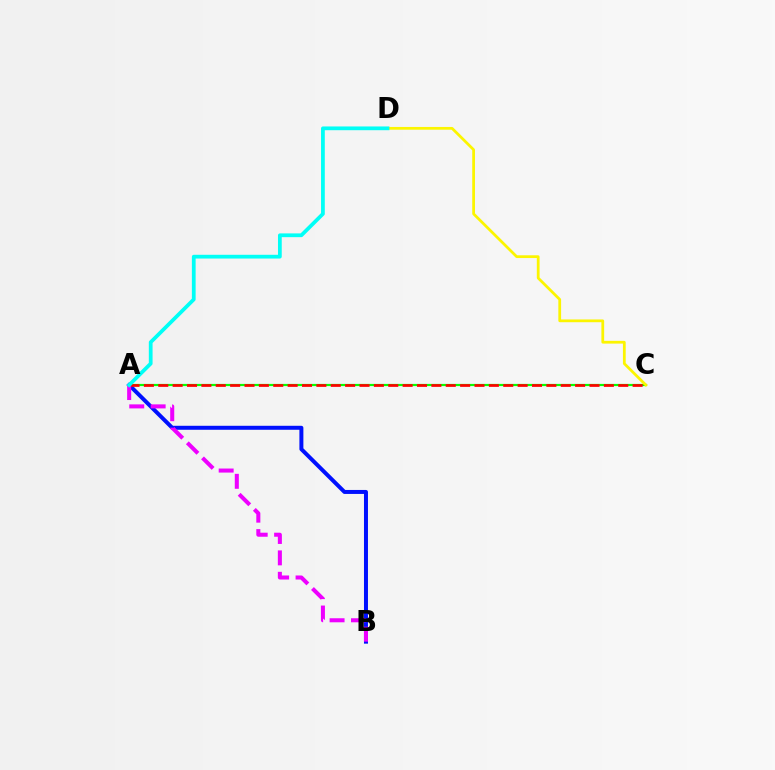{('A', 'B'): [{'color': '#0010ff', 'line_style': 'solid', 'thickness': 2.87}, {'color': '#ee00ff', 'line_style': 'dashed', 'thickness': 2.91}], ('A', 'C'): [{'color': '#08ff00', 'line_style': 'solid', 'thickness': 1.59}, {'color': '#ff0000', 'line_style': 'dashed', 'thickness': 1.95}], ('C', 'D'): [{'color': '#fcf500', 'line_style': 'solid', 'thickness': 1.99}], ('A', 'D'): [{'color': '#00fff6', 'line_style': 'solid', 'thickness': 2.7}]}